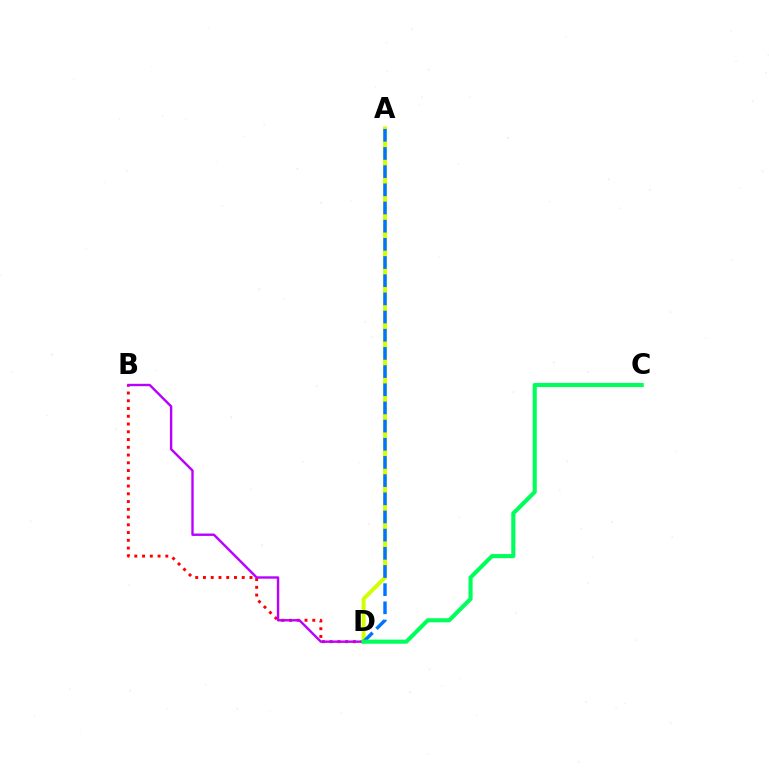{('B', 'D'): [{'color': '#ff0000', 'line_style': 'dotted', 'thickness': 2.11}, {'color': '#b900ff', 'line_style': 'solid', 'thickness': 1.72}], ('A', 'D'): [{'color': '#d1ff00', 'line_style': 'solid', 'thickness': 2.81}, {'color': '#0074ff', 'line_style': 'dashed', 'thickness': 2.47}], ('C', 'D'): [{'color': '#00ff5c', 'line_style': 'solid', 'thickness': 2.96}]}